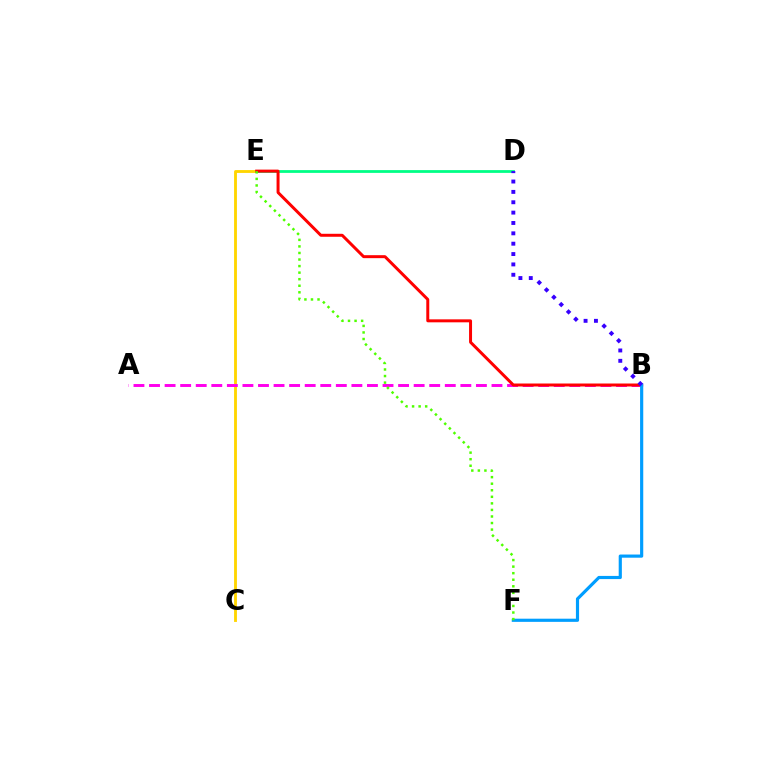{('C', 'E'): [{'color': '#ffd500', 'line_style': 'solid', 'thickness': 2.05}], ('D', 'E'): [{'color': '#00ff86', 'line_style': 'solid', 'thickness': 2.0}], ('A', 'B'): [{'color': '#ff00ed', 'line_style': 'dashed', 'thickness': 2.11}], ('B', 'E'): [{'color': '#ff0000', 'line_style': 'solid', 'thickness': 2.14}], ('B', 'F'): [{'color': '#009eff', 'line_style': 'solid', 'thickness': 2.28}], ('B', 'D'): [{'color': '#3700ff', 'line_style': 'dotted', 'thickness': 2.81}], ('E', 'F'): [{'color': '#4fff00', 'line_style': 'dotted', 'thickness': 1.78}]}